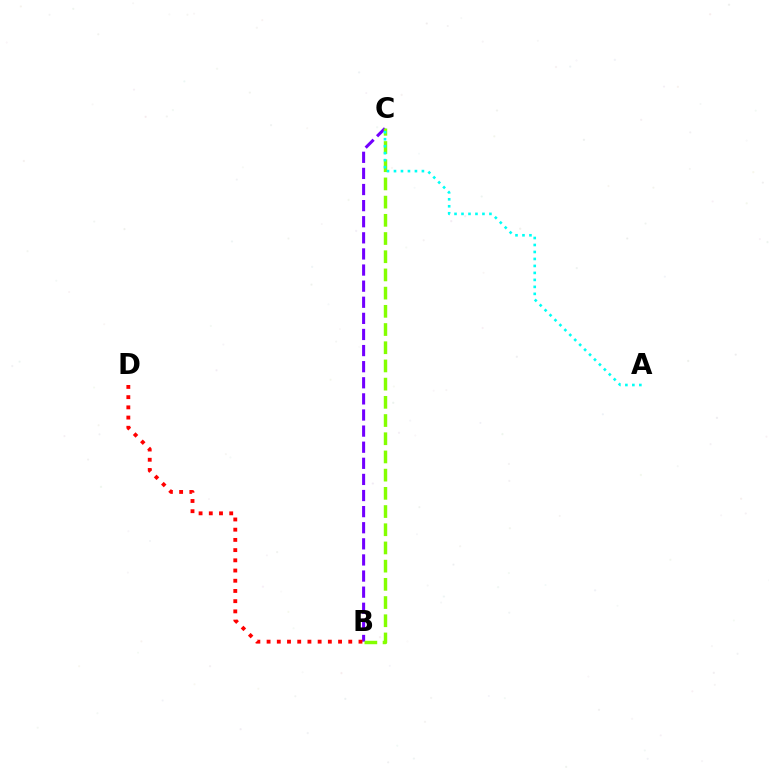{('B', 'C'): [{'color': '#7200ff', 'line_style': 'dashed', 'thickness': 2.19}, {'color': '#84ff00', 'line_style': 'dashed', 'thickness': 2.47}], ('B', 'D'): [{'color': '#ff0000', 'line_style': 'dotted', 'thickness': 2.77}], ('A', 'C'): [{'color': '#00fff6', 'line_style': 'dotted', 'thickness': 1.9}]}